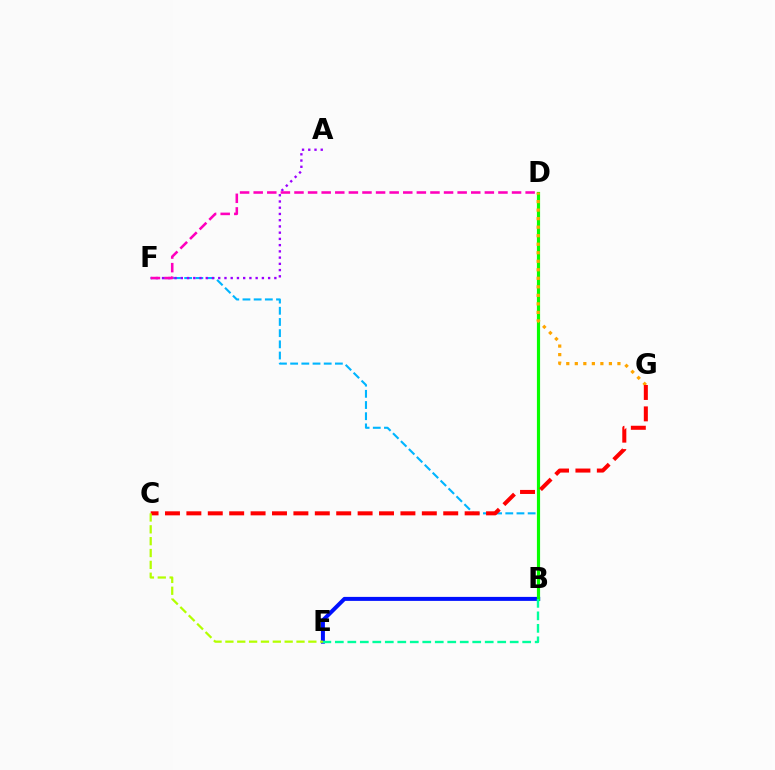{('B', 'E'): [{'color': '#0010ff', 'line_style': 'solid', 'thickness': 2.87}, {'color': '#00ff9d', 'line_style': 'dashed', 'thickness': 1.7}], ('B', 'F'): [{'color': '#00b5ff', 'line_style': 'dashed', 'thickness': 1.52}], ('B', 'D'): [{'color': '#08ff00', 'line_style': 'solid', 'thickness': 2.28}], ('A', 'F'): [{'color': '#9b00ff', 'line_style': 'dotted', 'thickness': 1.69}], ('D', 'F'): [{'color': '#ff00bd', 'line_style': 'dashed', 'thickness': 1.85}], ('D', 'G'): [{'color': '#ffa500', 'line_style': 'dotted', 'thickness': 2.32}], ('C', 'G'): [{'color': '#ff0000', 'line_style': 'dashed', 'thickness': 2.91}], ('C', 'E'): [{'color': '#b3ff00', 'line_style': 'dashed', 'thickness': 1.61}]}